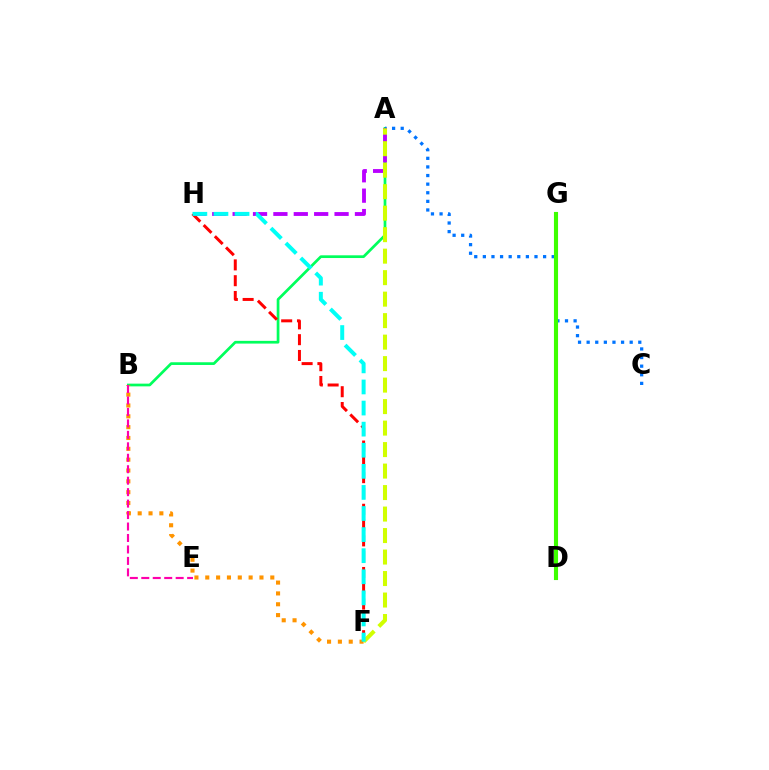{('A', 'B'): [{'color': '#00ff5c', 'line_style': 'solid', 'thickness': 1.96}], ('B', 'F'): [{'color': '#ff9400', 'line_style': 'dotted', 'thickness': 2.94}], ('A', 'C'): [{'color': '#0074ff', 'line_style': 'dotted', 'thickness': 2.34}], ('D', 'G'): [{'color': '#2500ff', 'line_style': 'dashed', 'thickness': 2.77}, {'color': '#3dff00', 'line_style': 'solid', 'thickness': 2.96}], ('A', 'H'): [{'color': '#b900ff', 'line_style': 'dashed', 'thickness': 2.77}], ('B', 'E'): [{'color': '#ff00ac', 'line_style': 'dashed', 'thickness': 1.56}], ('F', 'H'): [{'color': '#ff0000', 'line_style': 'dashed', 'thickness': 2.15}, {'color': '#00fff6', 'line_style': 'dashed', 'thickness': 2.87}], ('A', 'F'): [{'color': '#d1ff00', 'line_style': 'dashed', 'thickness': 2.92}]}